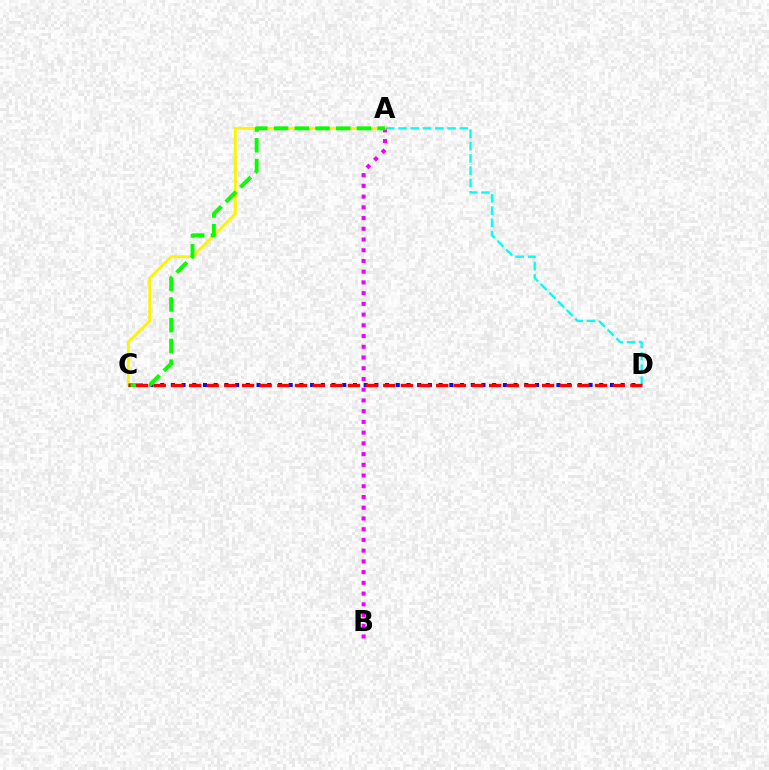{('A', 'D'): [{'color': '#00fff6', 'line_style': 'dashed', 'thickness': 1.67}], ('C', 'D'): [{'color': '#0010ff', 'line_style': 'dotted', 'thickness': 2.91}, {'color': '#ff0000', 'line_style': 'dashed', 'thickness': 2.4}], ('A', 'B'): [{'color': '#ee00ff', 'line_style': 'dotted', 'thickness': 2.91}], ('A', 'C'): [{'color': '#fcf500', 'line_style': 'solid', 'thickness': 2.06}, {'color': '#08ff00', 'line_style': 'dashed', 'thickness': 2.81}]}